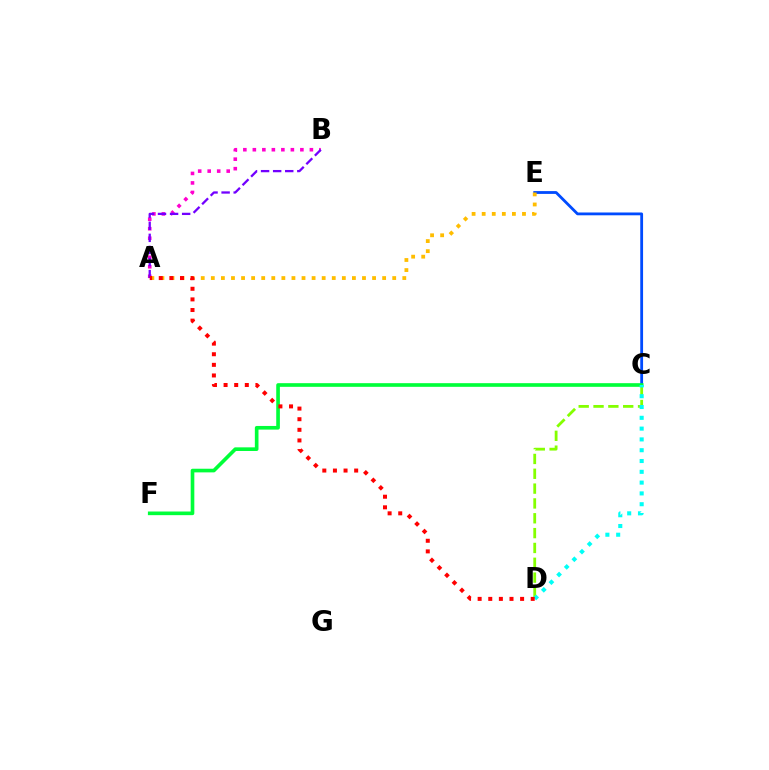{('A', 'B'): [{'color': '#ff00cf', 'line_style': 'dotted', 'thickness': 2.58}, {'color': '#7200ff', 'line_style': 'dashed', 'thickness': 1.64}], ('C', 'D'): [{'color': '#84ff00', 'line_style': 'dashed', 'thickness': 2.02}, {'color': '#00fff6', 'line_style': 'dotted', 'thickness': 2.93}], ('C', 'E'): [{'color': '#004bff', 'line_style': 'solid', 'thickness': 2.02}], ('C', 'F'): [{'color': '#00ff39', 'line_style': 'solid', 'thickness': 2.62}], ('A', 'E'): [{'color': '#ffbd00', 'line_style': 'dotted', 'thickness': 2.74}], ('A', 'D'): [{'color': '#ff0000', 'line_style': 'dotted', 'thickness': 2.88}]}